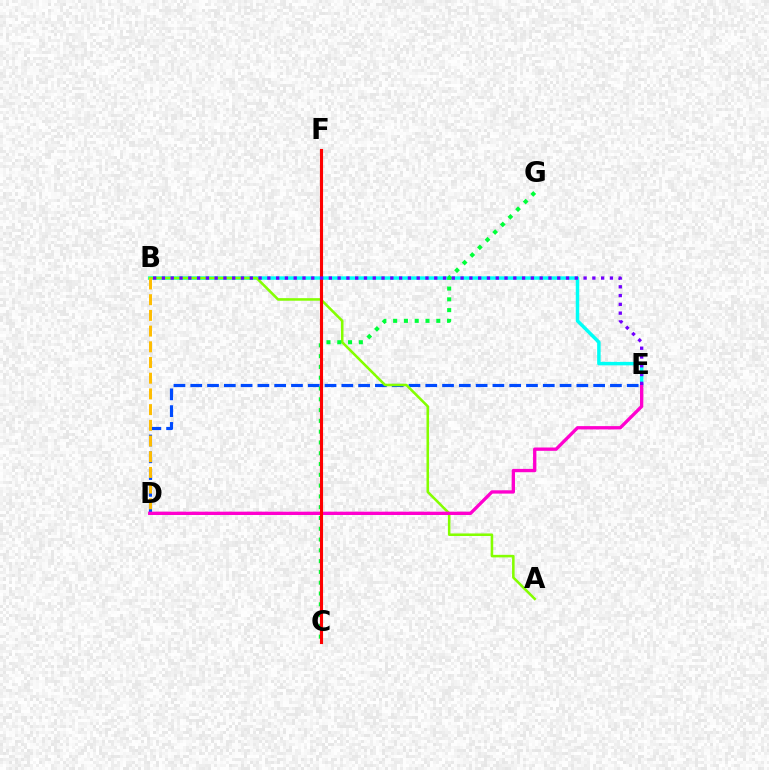{('D', 'E'): [{'color': '#004bff', 'line_style': 'dashed', 'thickness': 2.28}, {'color': '#ff00cf', 'line_style': 'solid', 'thickness': 2.39}], ('B', 'E'): [{'color': '#00fff6', 'line_style': 'solid', 'thickness': 2.51}, {'color': '#7200ff', 'line_style': 'dotted', 'thickness': 2.39}], ('A', 'B'): [{'color': '#84ff00', 'line_style': 'solid', 'thickness': 1.84}], ('B', 'D'): [{'color': '#ffbd00', 'line_style': 'dashed', 'thickness': 2.13}], ('C', 'G'): [{'color': '#00ff39', 'line_style': 'dotted', 'thickness': 2.93}], ('C', 'F'): [{'color': '#ff0000', 'line_style': 'solid', 'thickness': 2.24}]}